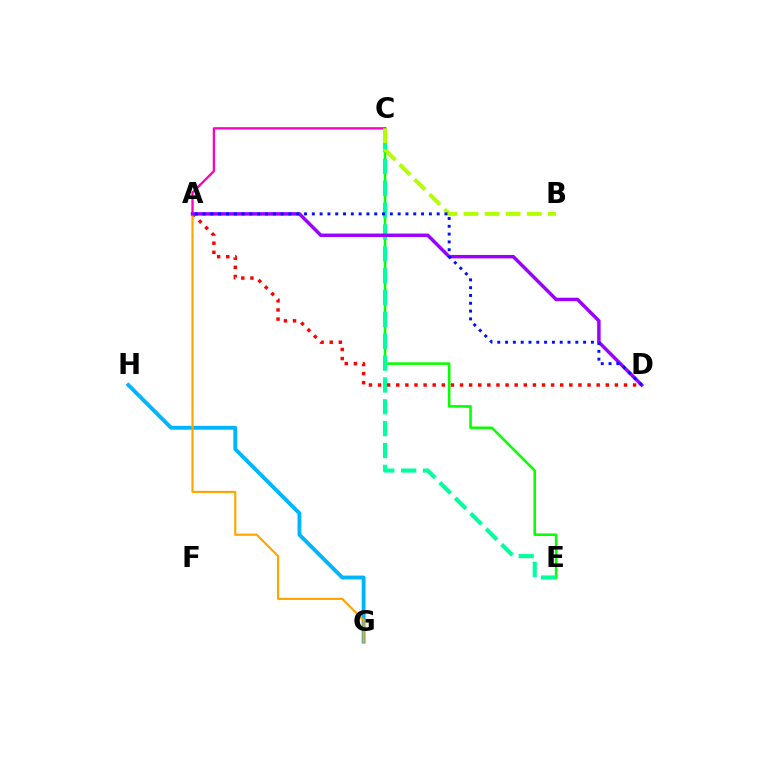{('A', 'D'): [{'color': '#ff0000', 'line_style': 'dotted', 'thickness': 2.48}, {'color': '#9b00ff', 'line_style': 'solid', 'thickness': 2.49}, {'color': '#0010ff', 'line_style': 'dotted', 'thickness': 2.12}], ('G', 'H'): [{'color': '#00b5ff', 'line_style': 'solid', 'thickness': 2.78}], ('C', 'E'): [{'color': '#08ff00', 'line_style': 'solid', 'thickness': 1.85}, {'color': '#00ff9d', 'line_style': 'dashed', 'thickness': 2.97}], ('A', 'C'): [{'color': '#ff00bd', 'line_style': 'solid', 'thickness': 1.65}], ('A', 'G'): [{'color': '#ffa500', 'line_style': 'solid', 'thickness': 1.56}], ('B', 'C'): [{'color': '#b3ff00', 'line_style': 'dashed', 'thickness': 2.87}]}